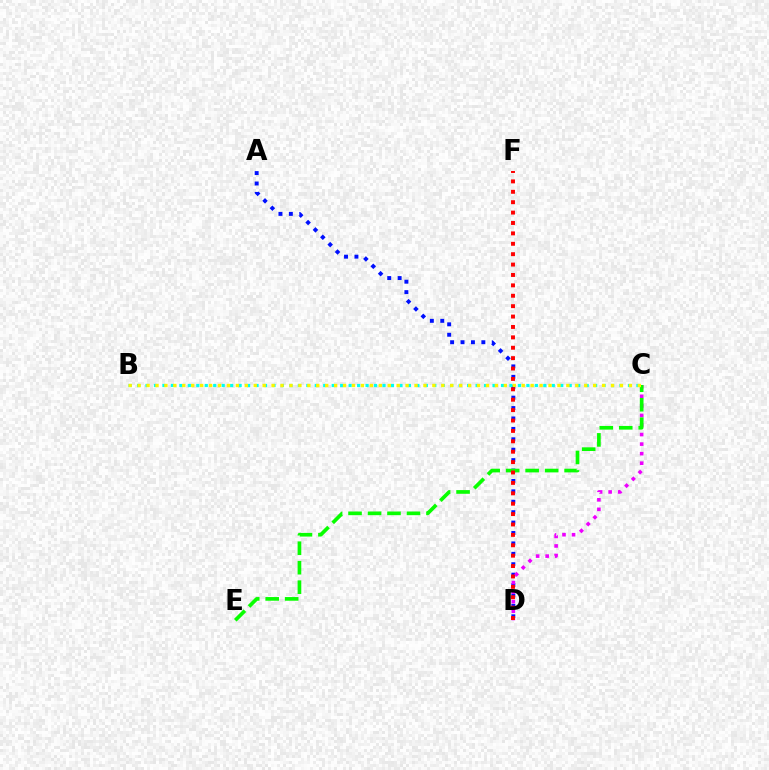{('A', 'D'): [{'color': '#0010ff', 'line_style': 'dotted', 'thickness': 2.83}], ('C', 'D'): [{'color': '#ee00ff', 'line_style': 'dotted', 'thickness': 2.59}], ('C', 'E'): [{'color': '#08ff00', 'line_style': 'dashed', 'thickness': 2.65}], ('B', 'C'): [{'color': '#00fff6', 'line_style': 'dotted', 'thickness': 2.3}, {'color': '#fcf500', 'line_style': 'dotted', 'thickness': 2.43}], ('D', 'F'): [{'color': '#ff0000', 'line_style': 'dotted', 'thickness': 2.82}]}